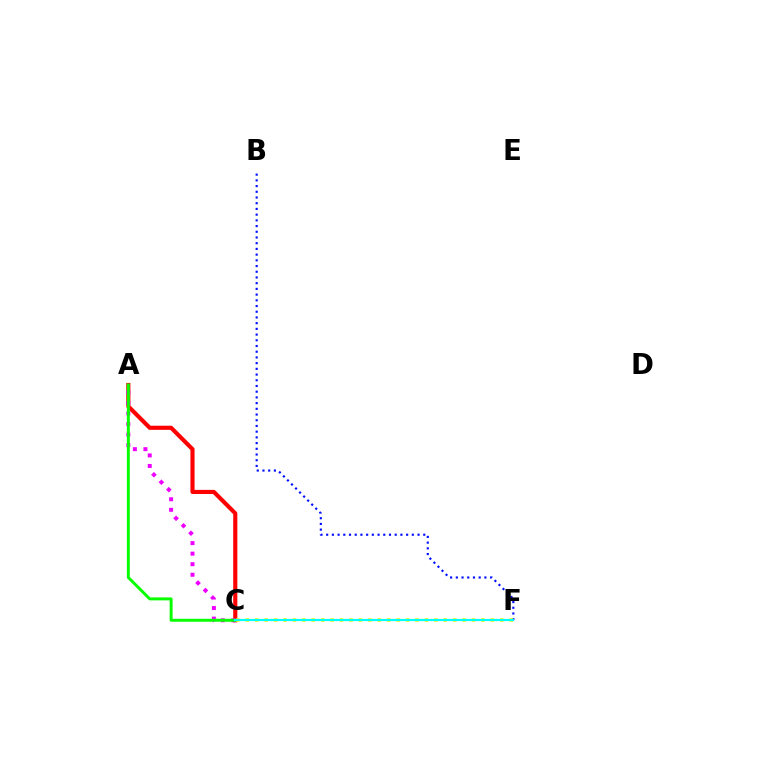{('A', 'C'): [{'color': '#ff0000', 'line_style': 'solid', 'thickness': 2.97}, {'color': '#ee00ff', 'line_style': 'dotted', 'thickness': 2.86}, {'color': '#08ff00', 'line_style': 'solid', 'thickness': 2.13}], ('B', 'F'): [{'color': '#0010ff', 'line_style': 'dotted', 'thickness': 1.55}], ('C', 'F'): [{'color': '#fcf500', 'line_style': 'dotted', 'thickness': 2.56}, {'color': '#00fff6', 'line_style': 'solid', 'thickness': 1.58}]}